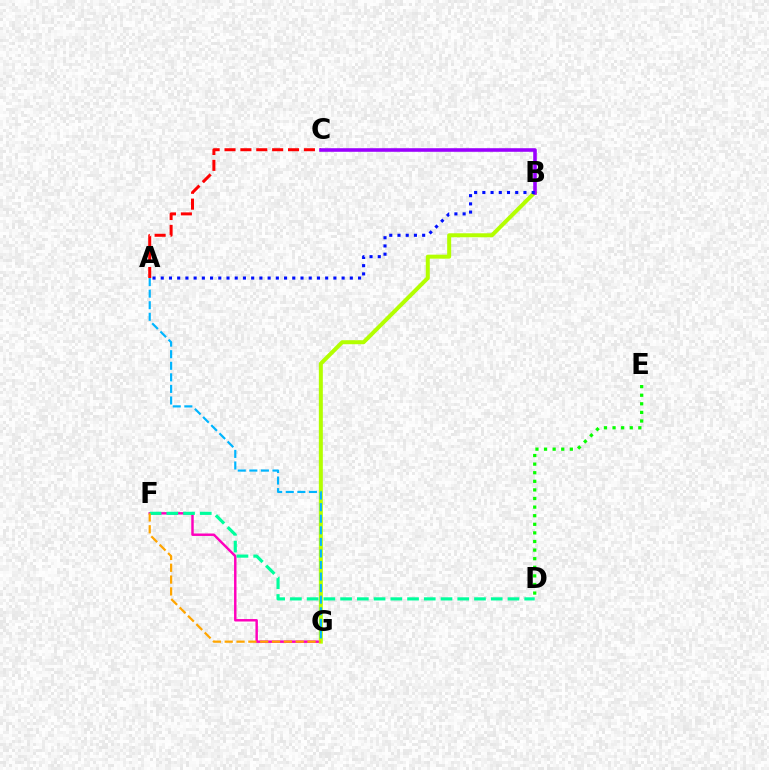{('A', 'C'): [{'color': '#ff0000', 'line_style': 'dashed', 'thickness': 2.16}], ('F', 'G'): [{'color': '#ff00bd', 'line_style': 'solid', 'thickness': 1.77}, {'color': '#ffa500', 'line_style': 'dashed', 'thickness': 1.61}], ('B', 'G'): [{'color': '#b3ff00', 'line_style': 'solid', 'thickness': 2.88}], ('D', 'F'): [{'color': '#00ff9d', 'line_style': 'dashed', 'thickness': 2.27}], ('A', 'G'): [{'color': '#00b5ff', 'line_style': 'dashed', 'thickness': 1.57}], ('B', 'C'): [{'color': '#9b00ff', 'line_style': 'solid', 'thickness': 2.58}], ('D', 'E'): [{'color': '#08ff00', 'line_style': 'dotted', 'thickness': 2.34}], ('A', 'B'): [{'color': '#0010ff', 'line_style': 'dotted', 'thickness': 2.23}]}